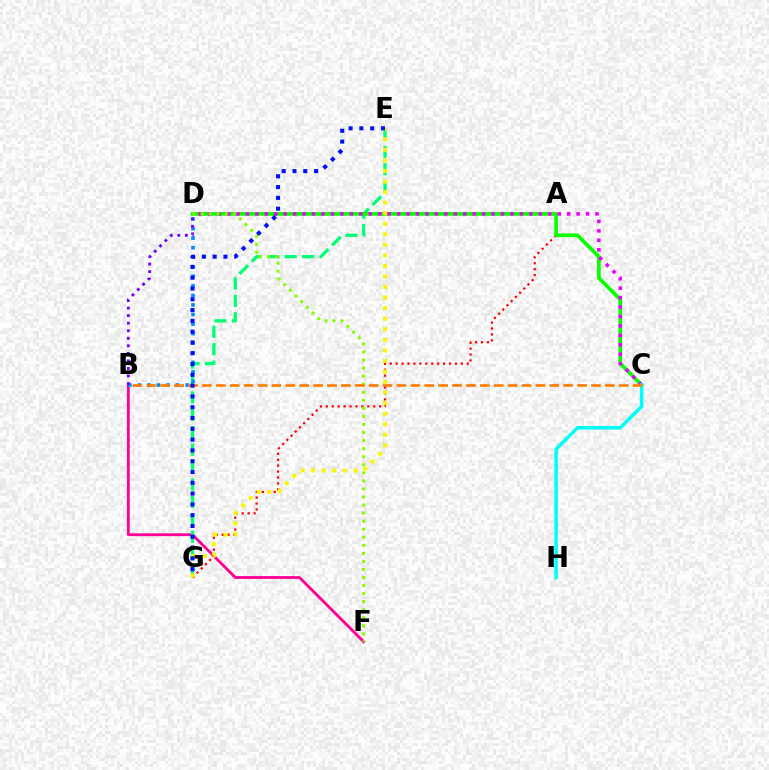{('B', 'F'): [{'color': '#ff0094', 'line_style': 'solid', 'thickness': 2.03}], ('E', 'G'): [{'color': '#00ff74', 'line_style': 'dashed', 'thickness': 2.37}, {'color': '#fcf500', 'line_style': 'dotted', 'thickness': 2.87}, {'color': '#0010ff', 'line_style': 'dotted', 'thickness': 2.93}], ('A', 'G'): [{'color': '#ff0000', 'line_style': 'dotted', 'thickness': 1.61}], ('C', 'D'): [{'color': '#08ff00', 'line_style': 'solid', 'thickness': 2.65}, {'color': '#ee00ff', 'line_style': 'dotted', 'thickness': 2.57}], ('B', 'D'): [{'color': '#008cff', 'line_style': 'dotted', 'thickness': 2.59}, {'color': '#7200ff', 'line_style': 'dotted', 'thickness': 2.05}], ('C', 'H'): [{'color': '#00fff6', 'line_style': 'solid', 'thickness': 2.53}], ('D', 'F'): [{'color': '#84ff00', 'line_style': 'dotted', 'thickness': 2.19}], ('B', 'C'): [{'color': '#ff7c00', 'line_style': 'dashed', 'thickness': 1.89}]}